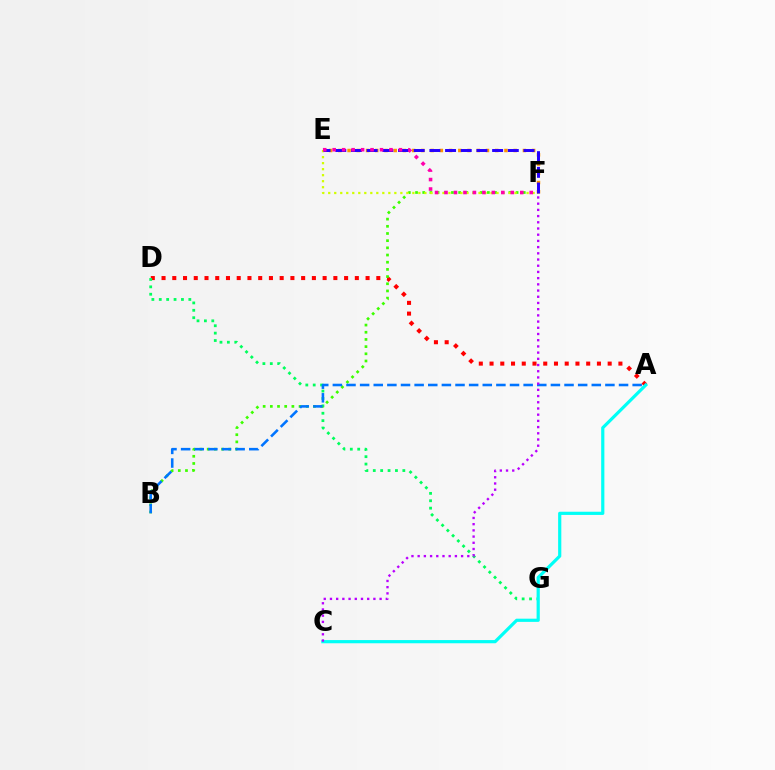{('A', 'D'): [{'color': '#ff0000', 'line_style': 'dotted', 'thickness': 2.92}], ('D', 'G'): [{'color': '#00ff5c', 'line_style': 'dotted', 'thickness': 2.01}], ('B', 'F'): [{'color': '#3dff00', 'line_style': 'dotted', 'thickness': 1.95}], ('E', 'F'): [{'color': '#ff9400', 'line_style': 'dotted', 'thickness': 2.51}, {'color': '#d1ff00', 'line_style': 'dotted', 'thickness': 1.63}, {'color': '#2500ff', 'line_style': 'dashed', 'thickness': 2.13}, {'color': '#ff00ac', 'line_style': 'dotted', 'thickness': 2.57}], ('A', 'C'): [{'color': '#00fff6', 'line_style': 'solid', 'thickness': 2.3}], ('A', 'B'): [{'color': '#0074ff', 'line_style': 'dashed', 'thickness': 1.85}], ('C', 'F'): [{'color': '#b900ff', 'line_style': 'dotted', 'thickness': 1.69}]}